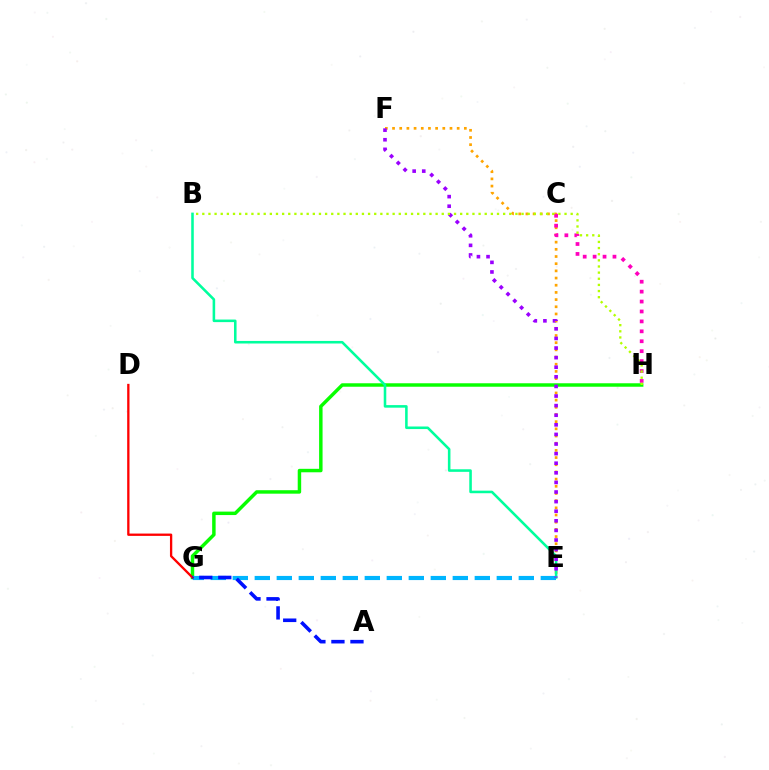{('E', 'F'): [{'color': '#ffa500', 'line_style': 'dotted', 'thickness': 1.95}, {'color': '#9b00ff', 'line_style': 'dotted', 'thickness': 2.61}], ('C', 'H'): [{'color': '#ff00bd', 'line_style': 'dotted', 'thickness': 2.7}], ('G', 'H'): [{'color': '#08ff00', 'line_style': 'solid', 'thickness': 2.49}], ('B', 'E'): [{'color': '#00ff9d', 'line_style': 'solid', 'thickness': 1.85}], ('E', 'G'): [{'color': '#00b5ff', 'line_style': 'dashed', 'thickness': 2.99}], ('D', 'G'): [{'color': '#ff0000', 'line_style': 'solid', 'thickness': 1.67}], ('A', 'G'): [{'color': '#0010ff', 'line_style': 'dashed', 'thickness': 2.59}], ('B', 'H'): [{'color': '#b3ff00', 'line_style': 'dotted', 'thickness': 1.67}]}